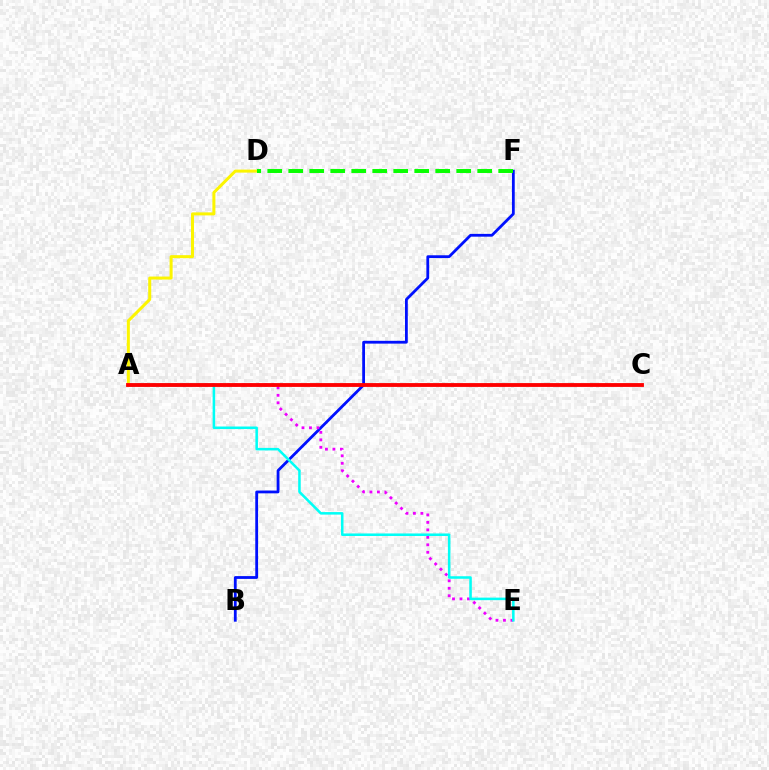{('B', 'F'): [{'color': '#0010ff', 'line_style': 'solid', 'thickness': 2.01}], ('A', 'E'): [{'color': '#ee00ff', 'line_style': 'dotted', 'thickness': 2.03}, {'color': '#00fff6', 'line_style': 'solid', 'thickness': 1.82}], ('A', 'D'): [{'color': '#fcf500', 'line_style': 'solid', 'thickness': 2.17}], ('D', 'F'): [{'color': '#08ff00', 'line_style': 'dashed', 'thickness': 2.85}], ('A', 'C'): [{'color': '#ff0000', 'line_style': 'solid', 'thickness': 2.76}]}